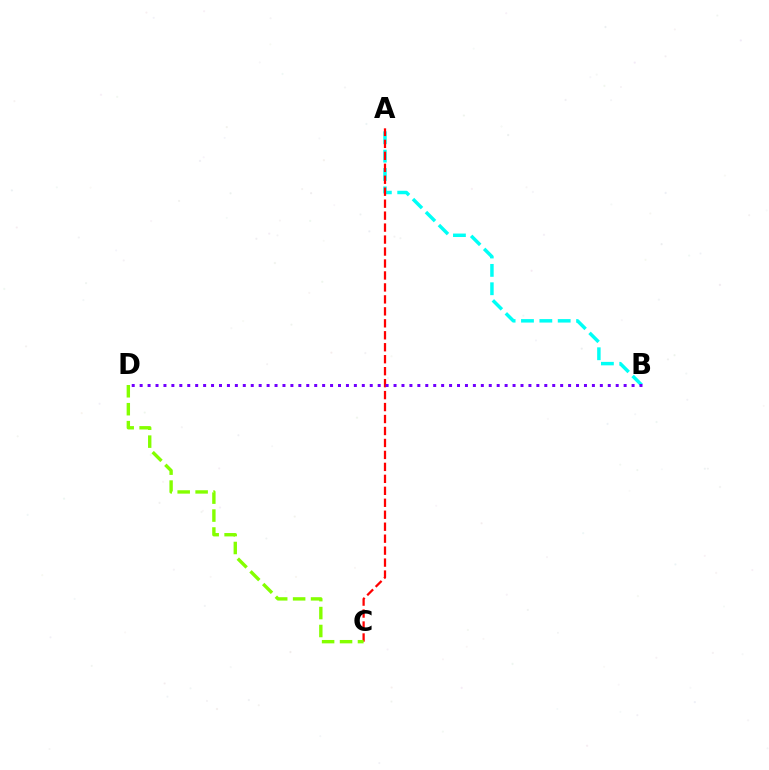{('A', 'B'): [{'color': '#00fff6', 'line_style': 'dashed', 'thickness': 2.49}], ('A', 'C'): [{'color': '#ff0000', 'line_style': 'dashed', 'thickness': 1.63}], ('C', 'D'): [{'color': '#84ff00', 'line_style': 'dashed', 'thickness': 2.44}], ('B', 'D'): [{'color': '#7200ff', 'line_style': 'dotted', 'thickness': 2.16}]}